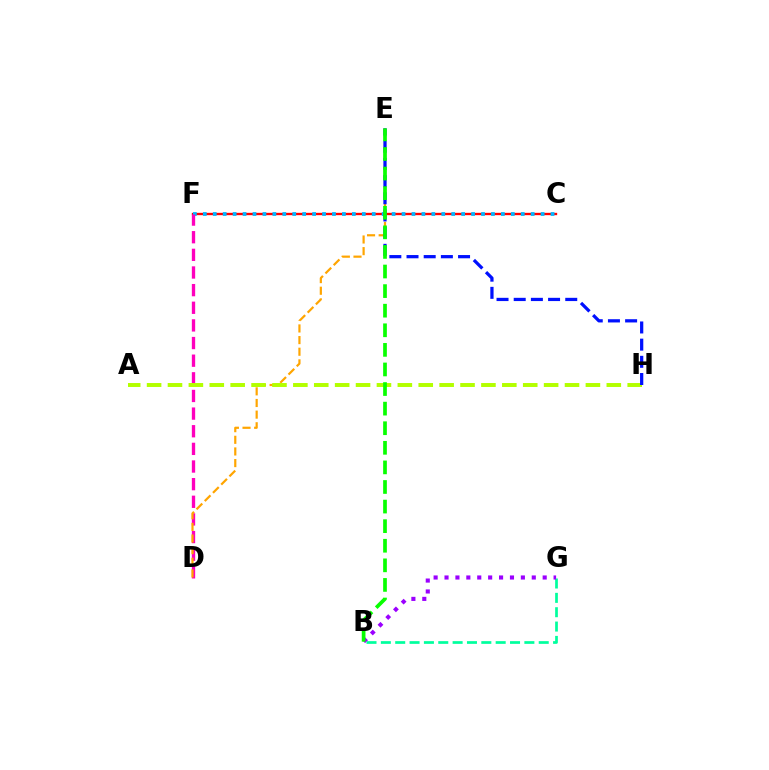{('C', 'F'): [{'color': '#ff0000', 'line_style': 'solid', 'thickness': 1.68}, {'color': '#00b5ff', 'line_style': 'dotted', 'thickness': 2.7}], ('B', 'G'): [{'color': '#00ff9d', 'line_style': 'dashed', 'thickness': 1.95}, {'color': '#9b00ff', 'line_style': 'dotted', 'thickness': 2.96}], ('D', 'F'): [{'color': '#ff00bd', 'line_style': 'dashed', 'thickness': 2.4}], ('D', 'E'): [{'color': '#ffa500', 'line_style': 'dashed', 'thickness': 1.58}], ('A', 'H'): [{'color': '#b3ff00', 'line_style': 'dashed', 'thickness': 2.84}], ('E', 'H'): [{'color': '#0010ff', 'line_style': 'dashed', 'thickness': 2.33}], ('B', 'E'): [{'color': '#08ff00', 'line_style': 'dashed', 'thickness': 2.66}]}